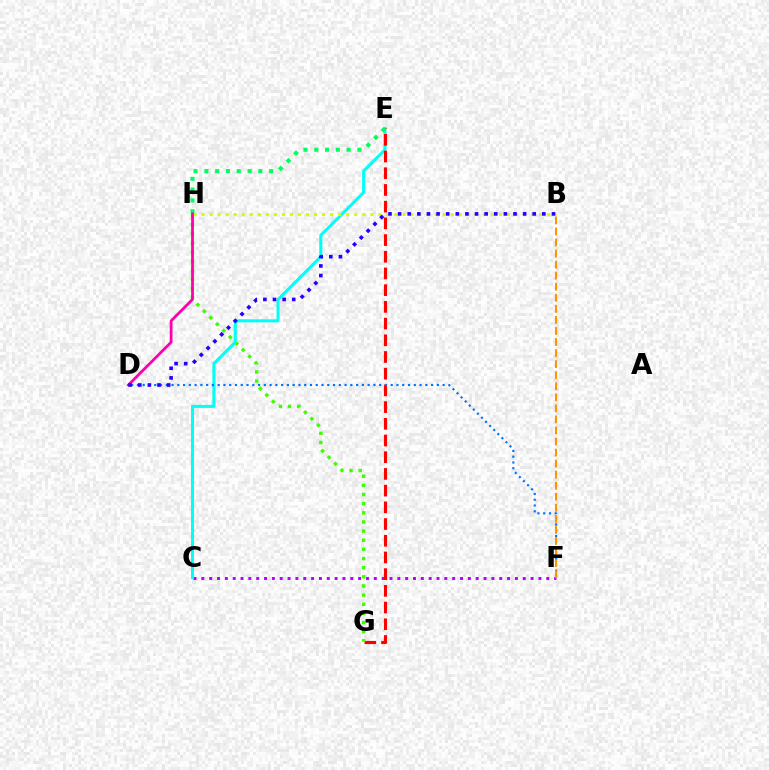{('C', 'F'): [{'color': '#b900ff', 'line_style': 'dotted', 'thickness': 2.13}], ('C', 'E'): [{'color': '#00fff6', 'line_style': 'solid', 'thickness': 2.19}], ('E', 'G'): [{'color': '#ff0000', 'line_style': 'dashed', 'thickness': 2.27}], ('E', 'H'): [{'color': '#00ff5c', 'line_style': 'dotted', 'thickness': 2.93}], ('D', 'F'): [{'color': '#0074ff', 'line_style': 'dotted', 'thickness': 1.57}], ('G', 'H'): [{'color': '#3dff00', 'line_style': 'dotted', 'thickness': 2.48}], ('B', 'F'): [{'color': '#ff9400', 'line_style': 'dashed', 'thickness': 1.5}], ('B', 'H'): [{'color': '#d1ff00', 'line_style': 'dotted', 'thickness': 2.18}], ('D', 'H'): [{'color': '#ff00ac', 'line_style': 'solid', 'thickness': 2.0}], ('B', 'D'): [{'color': '#2500ff', 'line_style': 'dotted', 'thickness': 2.61}]}